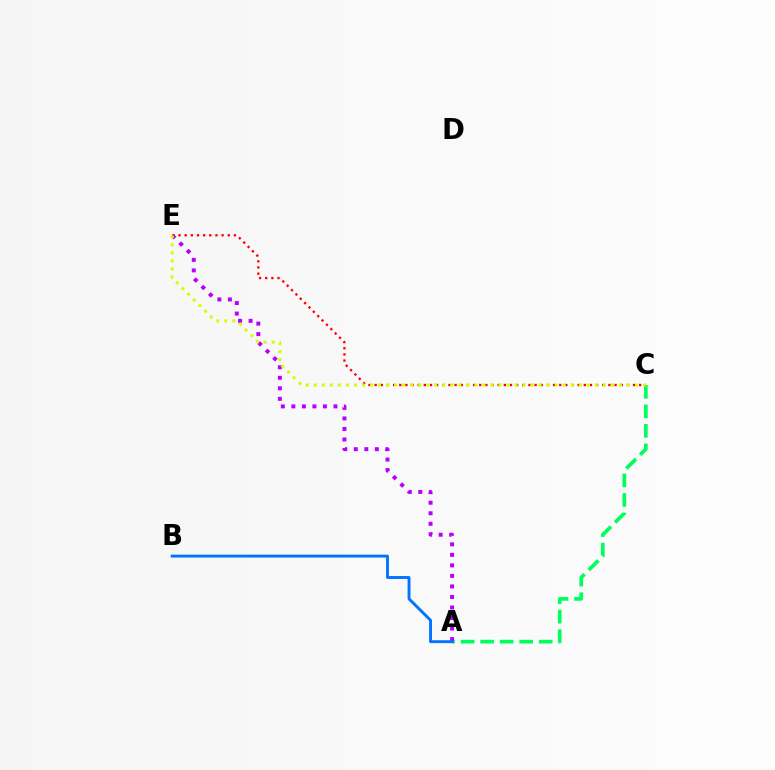{('A', 'C'): [{'color': '#00ff5c', 'line_style': 'dashed', 'thickness': 2.65}], ('A', 'E'): [{'color': '#b900ff', 'line_style': 'dotted', 'thickness': 2.86}], ('C', 'E'): [{'color': '#ff0000', 'line_style': 'dotted', 'thickness': 1.67}, {'color': '#d1ff00', 'line_style': 'dotted', 'thickness': 2.18}], ('A', 'B'): [{'color': '#0074ff', 'line_style': 'solid', 'thickness': 2.09}]}